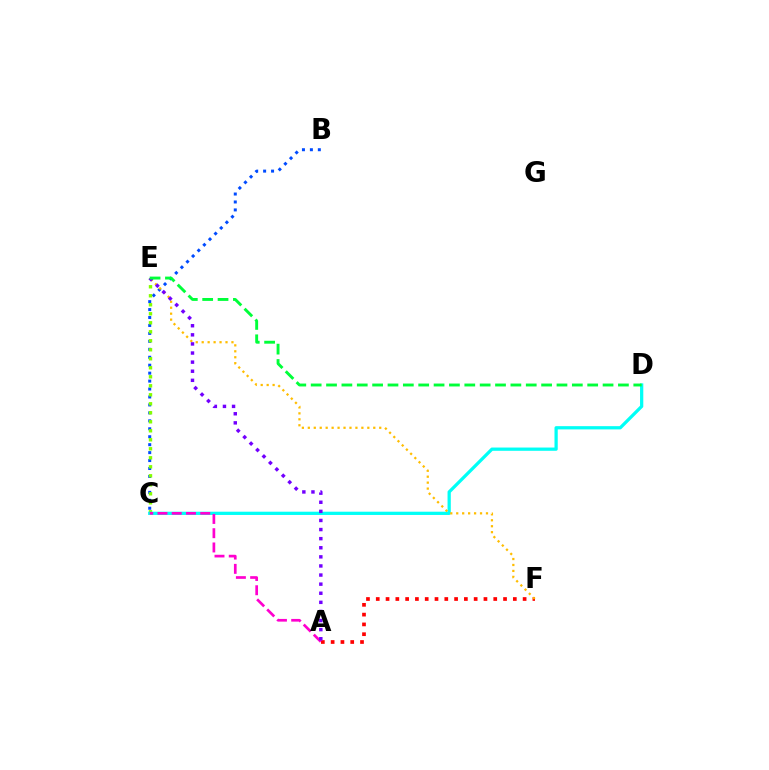{('B', 'C'): [{'color': '#004bff', 'line_style': 'dotted', 'thickness': 2.16}], ('C', 'E'): [{'color': '#84ff00', 'line_style': 'dotted', 'thickness': 2.45}], ('C', 'D'): [{'color': '#00fff6', 'line_style': 'solid', 'thickness': 2.34}], ('A', 'F'): [{'color': '#ff0000', 'line_style': 'dotted', 'thickness': 2.66}], ('A', 'C'): [{'color': '#ff00cf', 'line_style': 'dashed', 'thickness': 1.94}], ('E', 'F'): [{'color': '#ffbd00', 'line_style': 'dotted', 'thickness': 1.62}], ('A', 'E'): [{'color': '#7200ff', 'line_style': 'dotted', 'thickness': 2.47}], ('D', 'E'): [{'color': '#00ff39', 'line_style': 'dashed', 'thickness': 2.09}]}